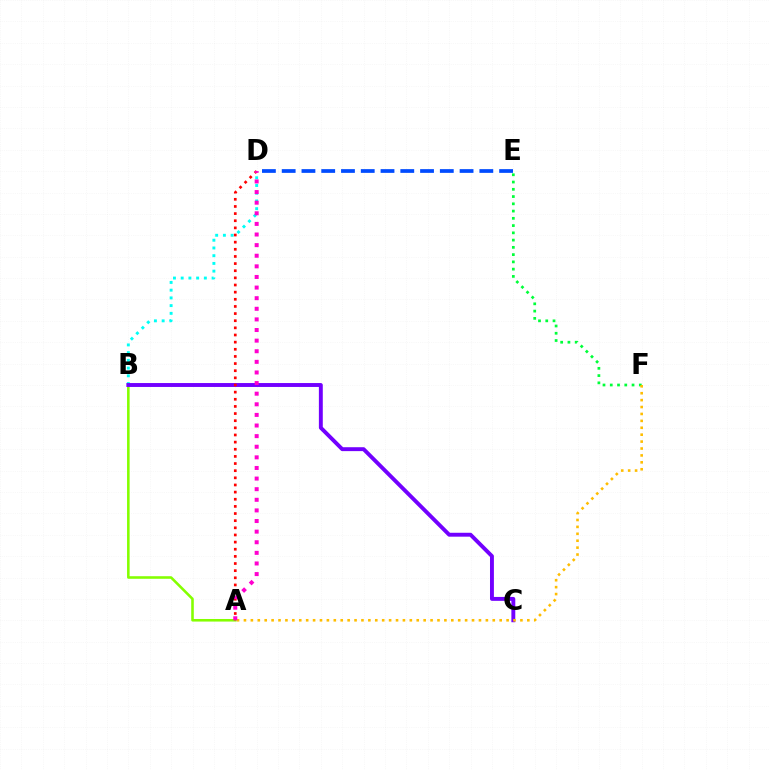{('D', 'E'): [{'color': '#004bff', 'line_style': 'dashed', 'thickness': 2.69}], ('A', 'B'): [{'color': '#84ff00', 'line_style': 'solid', 'thickness': 1.86}], ('B', 'D'): [{'color': '#00fff6', 'line_style': 'dotted', 'thickness': 2.1}], ('B', 'C'): [{'color': '#7200ff', 'line_style': 'solid', 'thickness': 2.81}], ('E', 'F'): [{'color': '#00ff39', 'line_style': 'dotted', 'thickness': 1.97}], ('A', 'D'): [{'color': '#ff0000', 'line_style': 'dotted', 'thickness': 1.94}, {'color': '#ff00cf', 'line_style': 'dotted', 'thickness': 2.88}], ('A', 'F'): [{'color': '#ffbd00', 'line_style': 'dotted', 'thickness': 1.88}]}